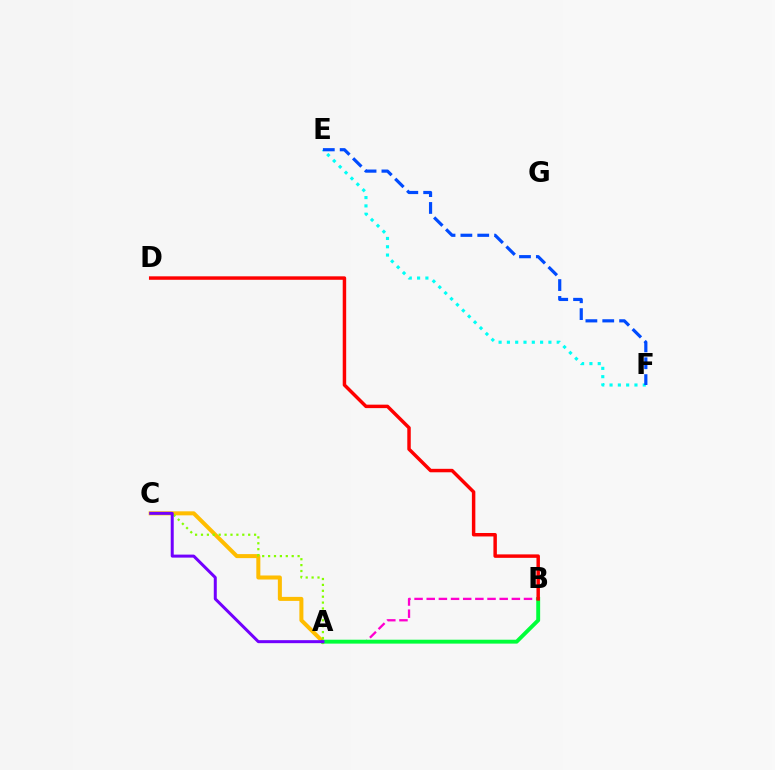{('A', 'C'): [{'color': '#ffbd00', 'line_style': 'solid', 'thickness': 2.9}, {'color': '#84ff00', 'line_style': 'dotted', 'thickness': 1.6}, {'color': '#7200ff', 'line_style': 'solid', 'thickness': 2.16}], ('A', 'B'): [{'color': '#ff00cf', 'line_style': 'dashed', 'thickness': 1.65}, {'color': '#00ff39', 'line_style': 'solid', 'thickness': 2.81}], ('E', 'F'): [{'color': '#00fff6', 'line_style': 'dotted', 'thickness': 2.26}, {'color': '#004bff', 'line_style': 'dashed', 'thickness': 2.29}], ('B', 'D'): [{'color': '#ff0000', 'line_style': 'solid', 'thickness': 2.49}]}